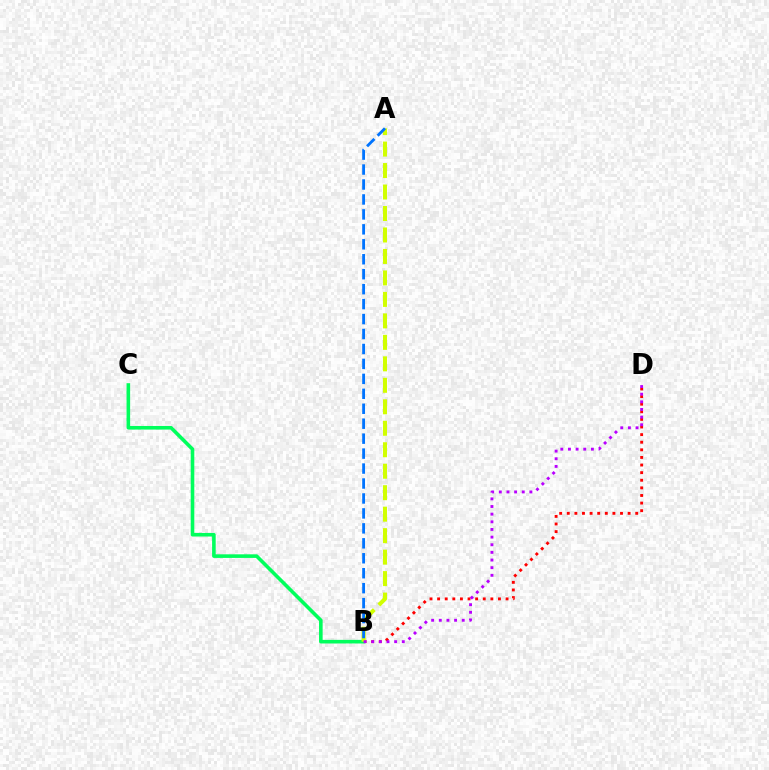{('B', 'D'): [{'color': '#ff0000', 'line_style': 'dotted', 'thickness': 2.07}, {'color': '#b900ff', 'line_style': 'dotted', 'thickness': 2.08}], ('B', 'C'): [{'color': '#00ff5c', 'line_style': 'solid', 'thickness': 2.59}], ('A', 'B'): [{'color': '#d1ff00', 'line_style': 'dashed', 'thickness': 2.92}, {'color': '#0074ff', 'line_style': 'dashed', 'thickness': 2.03}]}